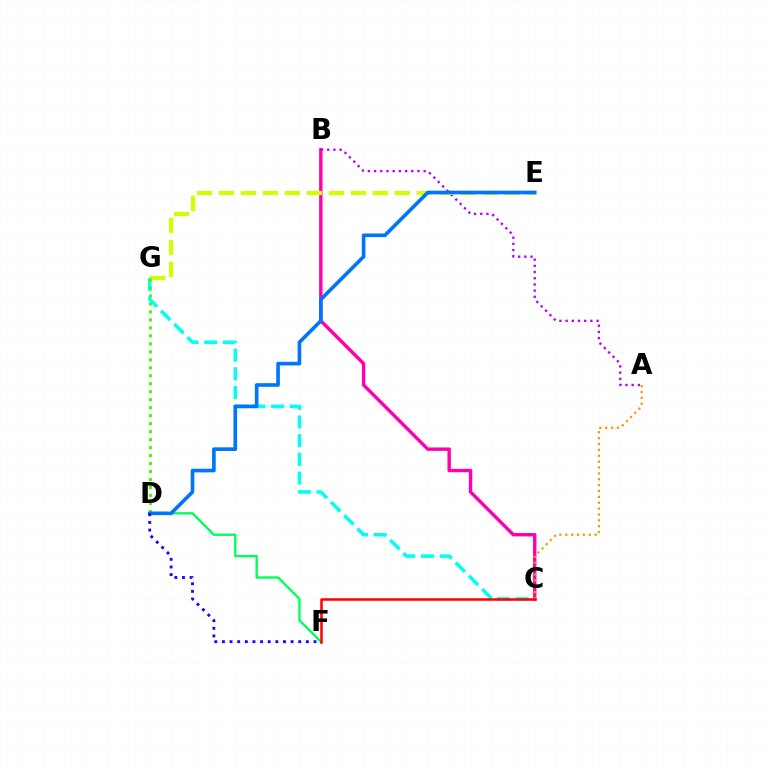{('B', 'C'): [{'color': '#ff00ac', 'line_style': 'solid', 'thickness': 2.44}], ('C', 'G'): [{'color': '#00fff6', 'line_style': 'dashed', 'thickness': 2.54}], ('D', 'F'): [{'color': '#00ff5c', 'line_style': 'solid', 'thickness': 1.7}, {'color': '#2500ff', 'line_style': 'dotted', 'thickness': 2.07}], ('A', 'C'): [{'color': '#ff9400', 'line_style': 'dotted', 'thickness': 1.6}], ('C', 'F'): [{'color': '#ff0000', 'line_style': 'solid', 'thickness': 1.81}], ('A', 'B'): [{'color': '#b900ff', 'line_style': 'dotted', 'thickness': 1.68}], ('E', 'G'): [{'color': '#d1ff00', 'line_style': 'dashed', 'thickness': 2.99}], ('D', 'G'): [{'color': '#3dff00', 'line_style': 'dotted', 'thickness': 2.17}], ('D', 'E'): [{'color': '#0074ff', 'line_style': 'solid', 'thickness': 2.62}]}